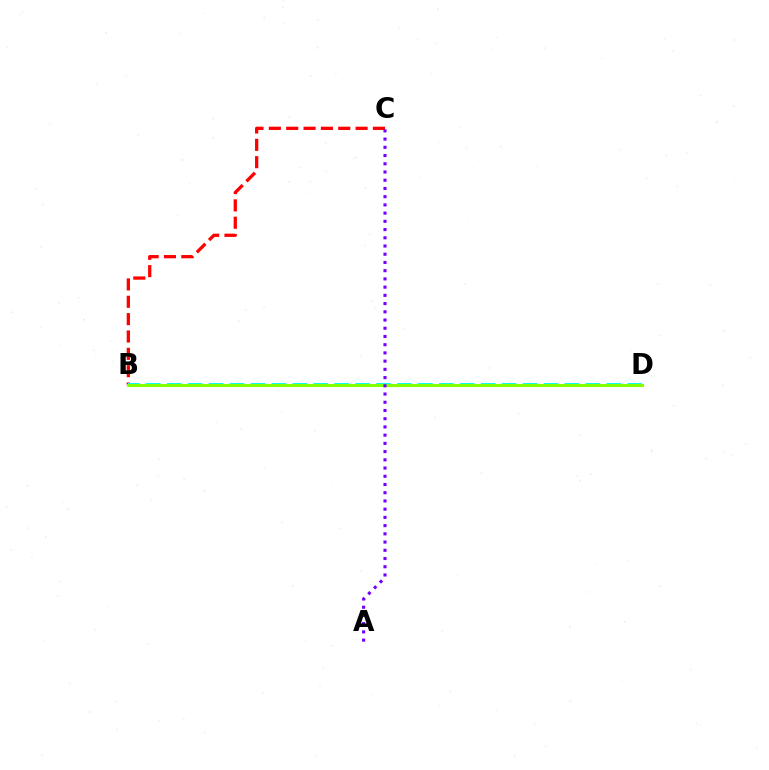{('B', 'C'): [{'color': '#ff0000', 'line_style': 'dashed', 'thickness': 2.36}], ('B', 'D'): [{'color': '#00fff6', 'line_style': 'dashed', 'thickness': 2.84}, {'color': '#84ff00', 'line_style': 'solid', 'thickness': 2.19}], ('A', 'C'): [{'color': '#7200ff', 'line_style': 'dotted', 'thickness': 2.23}]}